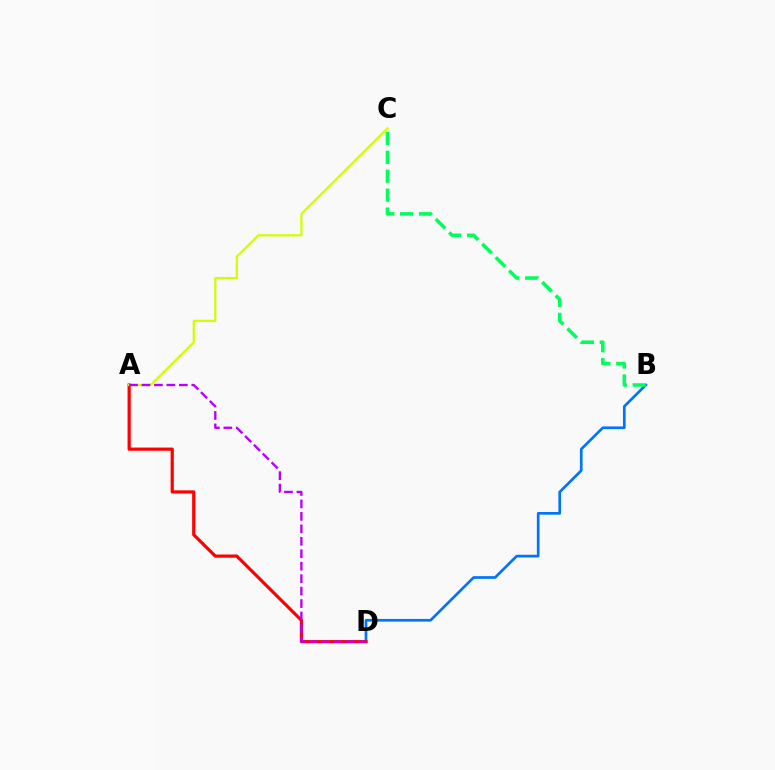{('B', 'D'): [{'color': '#0074ff', 'line_style': 'solid', 'thickness': 1.93}], ('A', 'D'): [{'color': '#ff0000', 'line_style': 'solid', 'thickness': 2.3}, {'color': '#b900ff', 'line_style': 'dashed', 'thickness': 1.69}], ('A', 'C'): [{'color': '#d1ff00', 'line_style': 'solid', 'thickness': 1.61}], ('B', 'C'): [{'color': '#00ff5c', 'line_style': 'dashed', 'thickness': 2.57}]}